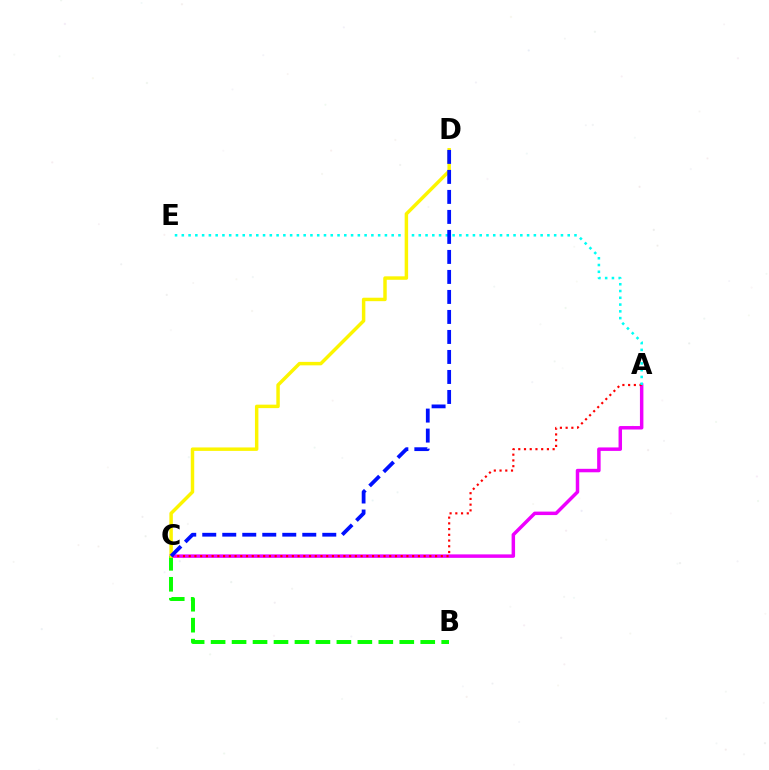{('A', 'C'): [{'color': '#ee00ff', 'line_style': 'solid', 'thickness': 2.5}, {'color': '#ff0000', 'line_style': 'dotted', 'thickness': 1.56}], ('B', 'C'): [{'color': '#08ff00', 'line_style': 'dashed', 'thickness': 2.85}], ('A', 'E'): [{'color': '#00fff6', 'line_style': 'dotted', 'thickness': 1.84}], ('C', 'D'): [{'color': '#fcf500', 'line_style': 'solid', 'thickness': 2.49}, {'color': '#0010ff', 'line_style': 'dashed', 'thickness': 2.72}]}